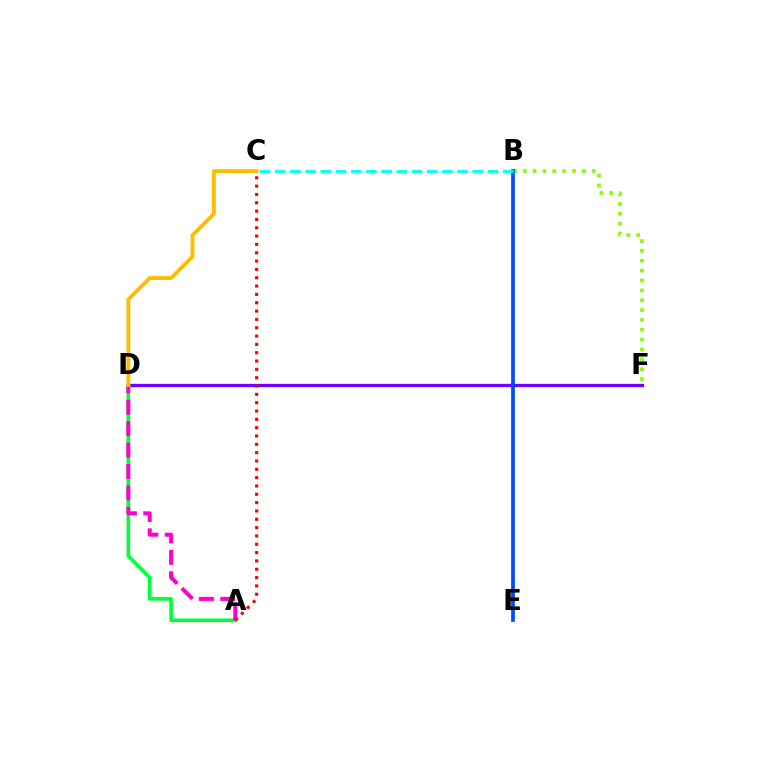{('D', 'F'): [{'color': '#7200ff', 'line_style': 'solid', 'thickness': 2.38}], ('A', 'D'): [{'color': '#00ff39', 'line_style': 'solid', 'thickness': 2.59}, {'color': '#ff00cf', 'line_style': 'dashed', 'thickness': 2.91}], ('B', 'F'): [{'color': '#84ff00', 'line_style': 'dotted', 'thickness': 2.68}], ('B', 'E'): [{'color': '#004bff', 'line_style': 'solid', 'thickness': 2.68}], ('A', 'C'): [{'color': '#ff0000', 'line_style': 'dotted', 'thickness': 2.26}], ('C', 'D'): [{'color': '#ffbd00', 'line_style': 'solid', 'thickness': 2.8}], ('B', 'C'): [{'color': '#00fff6', 'line_style': 'dashed', 'thickness': 2.06}]}